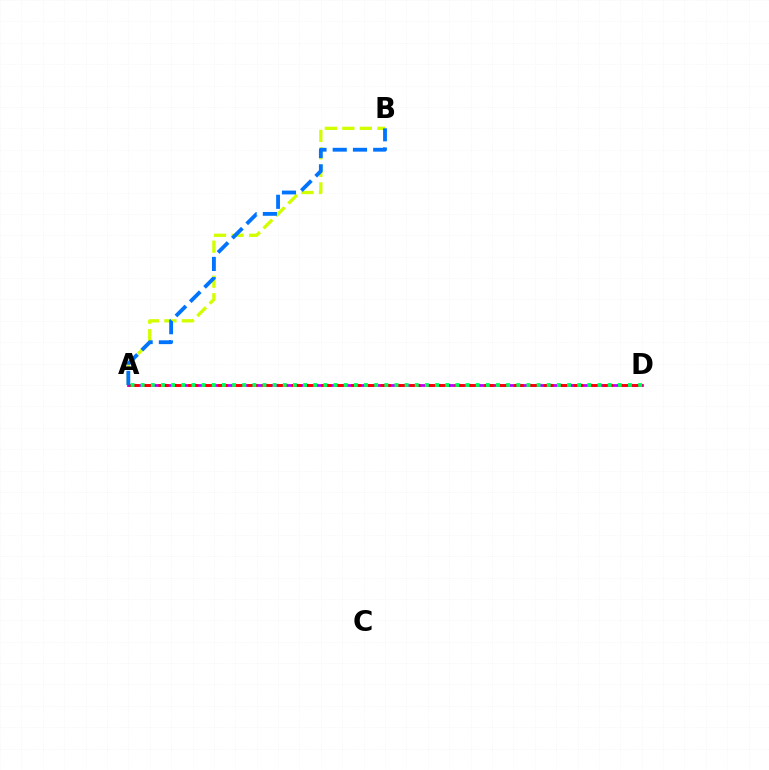{('A', 'D'): [{'color': '#b900ff', 'line_style': 'solid', 'thickness': 2.0}, {'color': '#ff0000', 'line_style': 'dashed', 'thickness': 2.01}, {'color': '#00ff5c', 'line_style': 'dotted', 'thickness': 2.76}], ('A', 'B'): [{'color': '#d1ff00', 'line_style': 'dashed', 'thickness': 2.38}, {'color': '#0074ff', 'line_style': 'dashed', 'thickness': 2.75}]}